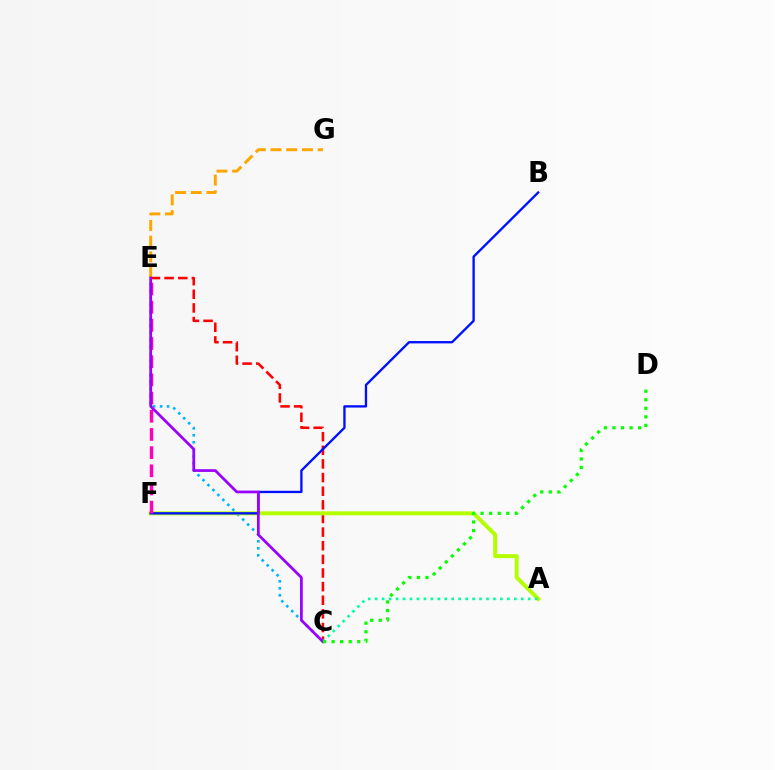{('E', 'G'): [{'color': '#ffa500', 'line_style': 'dashed', 'thickness': 2.13}], ('C', 'E'): [{'color': '#ff0000', 'line_style': 'dashed', 'thickness': 1.85}, {'color': '#00b5ff', 'line_style': 'dotted', 'thickness': 1.9}, {'color': '#9b00ff', 'line_style': 'solid', 'thickness': 1.97}], ('A', 'F'): [{'color': '#b3ff00', 'line_style': 'solid', 'thickness': 2.86}], ('A', 'C'): [{'color': '#00ff9d', 'line_style': 'dotted', 'thickness': 1.89}], ('B', 'F'): [{'color': '#0010ff', 'line_style': 'solid', 'thickness': 1.68}], ('E', 'F'): [{'color': '#ff00bd', 'line_style': 'dashed', 'thickness': 2.47}], ('C', 'D'): [{'color': '#08ff00', 'line_style': 'dotted', 'thickness': 2.33}]}